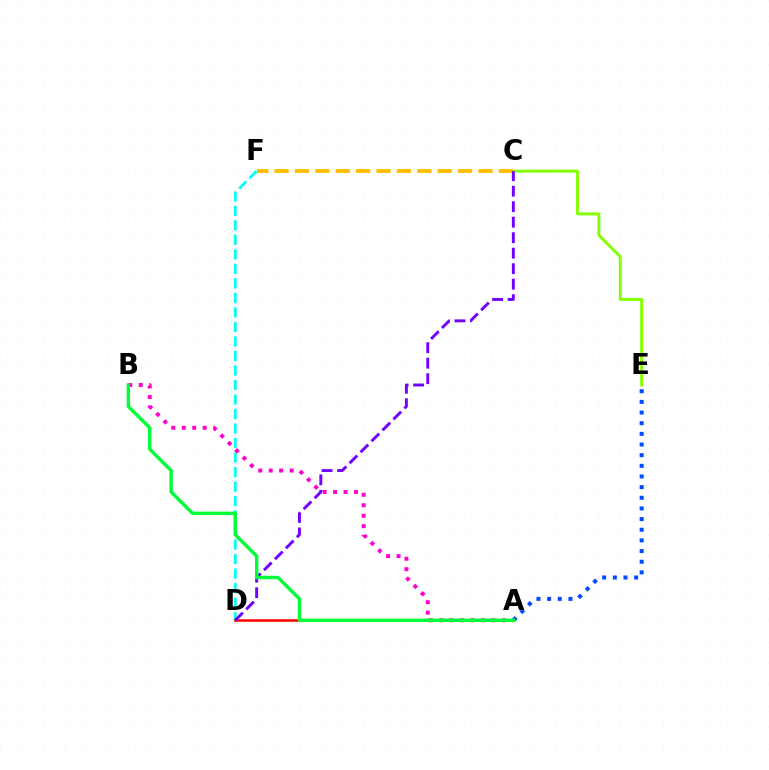{('A', 'E'): [{'color': '#004bff', 'line_style': 'dotted', 'thickness': 2.89}], ('D', 'F'): [{'color': '#00fff6', 'line_style': 'dashed', 'thickness': 1.97}], ('C', 'E'): [{'color': '#84ff00', 'line_style': 'solid', 'thickness': 2.11}], ('C', 'F'): [{'color': '#ffbd00', 'line_style': 'dashed', 'thickness': 2.77}], ('A', 'D'): [{'color': '#ff0000', 'line_style': 'solid', 'thickness': 1.84}], ('A', 'B'): [{'color': '#ff00cf', 'line_style': 'dotted', 'thickness': 2.84}, {'color': '#00ff39', 'line_style': 'solid', 'thickness': 2.46}], ('C', 'D'): [{'color': '#7200ff', 'line_style': 'dashed', 'thickness': 2.11}]}